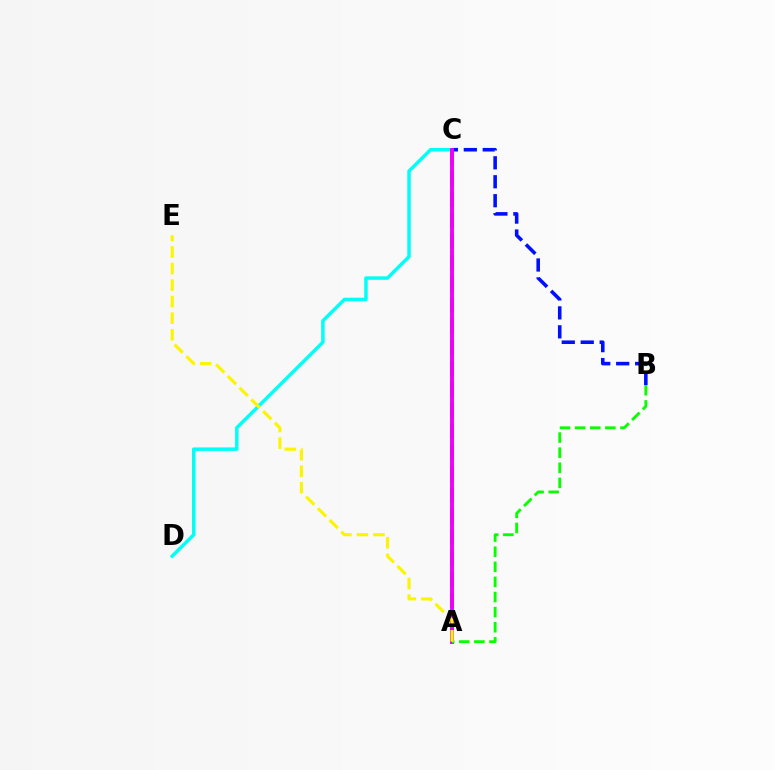{('C', 'D'): [{'color': '#00fff6', 'line_style': 'solid', 'thickness': 2.49}], ('A', 'C'): [{'color': '#ff0000', 'line_style': 'dashed', 'thickness': 2.87}, {'color': '#ee00ff', 'line_style': 'solid', 'thickness': 2.82}], ('B', 'C'): [{'color': '#0010ff', 'line_style': 'dashed', 'thickness': 2.57}], ('A', 'B'): [{'color': '#08ff00', 'line_style': 'dashed', 'thickness': 2.05}], ('A', 'E'): [{'color': '#fcf500', 'line_style': 'dashed', 'thickness': 2.25}]}